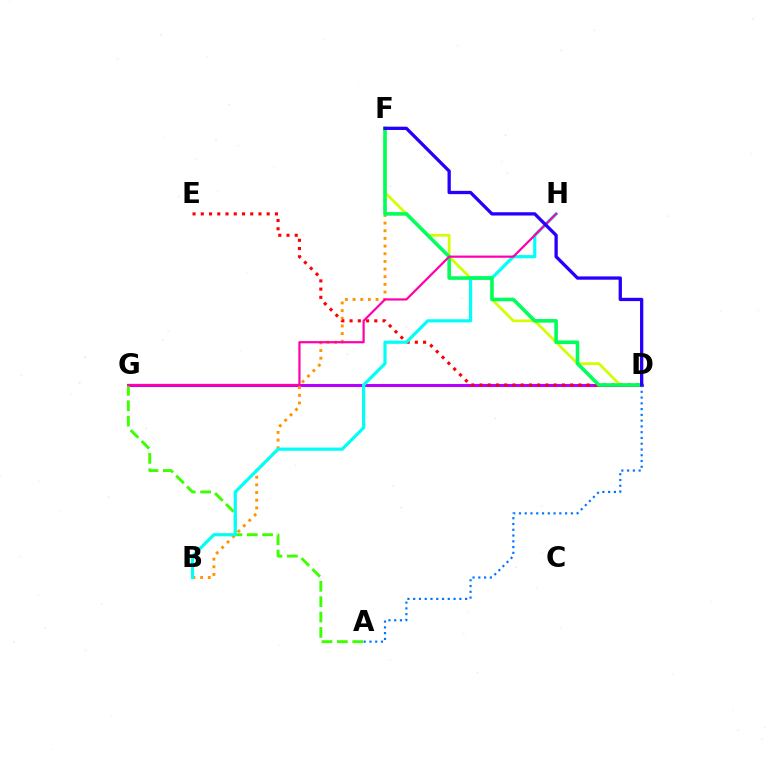{('D', 'G'): [{'color': '#b900ff', 'line_style': 'solid', 'thickness': 2.2}], ('B', 'F'): [{'color': '#ff9400', 'line_style': 'dotted', 'thickness': 2.08}], ('A', 'D'): [{'color': '#0074ff', 'line_style': 'dotted', 'thickness': 1.57}], ('D', 'F'): [{'color': '#d1ff00', 'line_style': 'solid', 'thickness': 1.96}, {'color': '#00ff5c', 'line_style': 'solid', 'thickness': 2.58}, {'color': '#2500ff', 'line_style': 'solid', 'thickness': 2.37}], ('A', 'G'): [{'color': '#3dff00', 'line_style': 'dashed', 'thickness': 2.09}], ('D', 'E'): [{'color': '#ff0000', 'line_style': 'dotted', 'thickness': 2.24}], ('B', 'H'): [{'color': '#00fff6', 'line_style': 'solid', 'thickness': 2.3}], ('G', 'H'): [{'color': '#ff00ac', 'line_style': 'solid', 'thickness': 1.59}]}